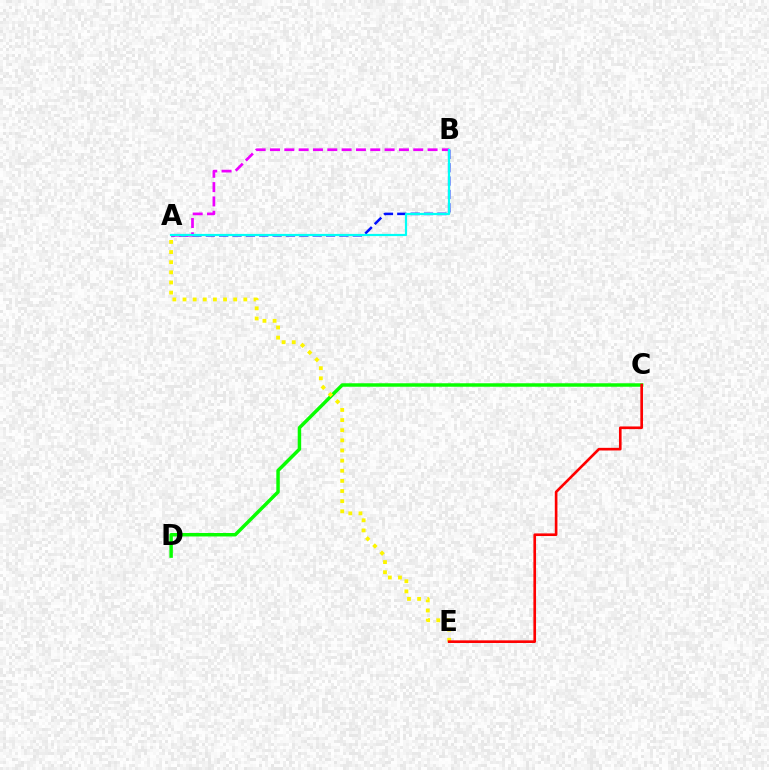{('C', 'D'): [{'color': '#08ff00', 'line_style': 'solid', 'thickness': 2.5}], ('A', 'B'): [{'color': '#0010ff', 'line_style': 'dashed', 'thickness': 1.81}, {'color': '#ee00ff', 'line_style': 'dashed', 'thickness': 1.95}, {'color': '#00fff6', 'line_style': 'solid', 'thickness': 1.59}], ('A', 'E'): [{'color': '#fcf500', 'line_style': 'dotted', 'thickness': 2.75}], ('C', 'E'): [{'color': '#ff0000', 'line_style': 'solid', 'thickness': 1.9}]}